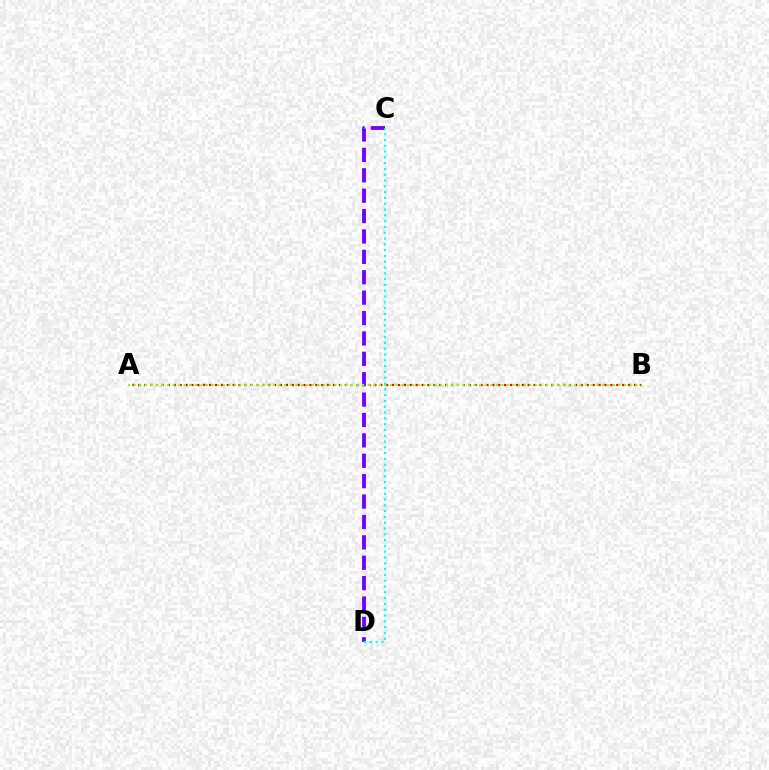{('A', 'B'): [{'color': '#ff0000', 'line_style': 'dotted', 'thickness': 1.6}, {'color': '#84ff00', 'line_style': 'dotted', 'thickness': 1.51}], ('C', 'D'): [{'color': '#7200ff', 'line_style': 'dashed', 'thickness': 2.77}, {'color': '#00fff6', 'line_style': 'dotted', 'thickness': 1.58}]}